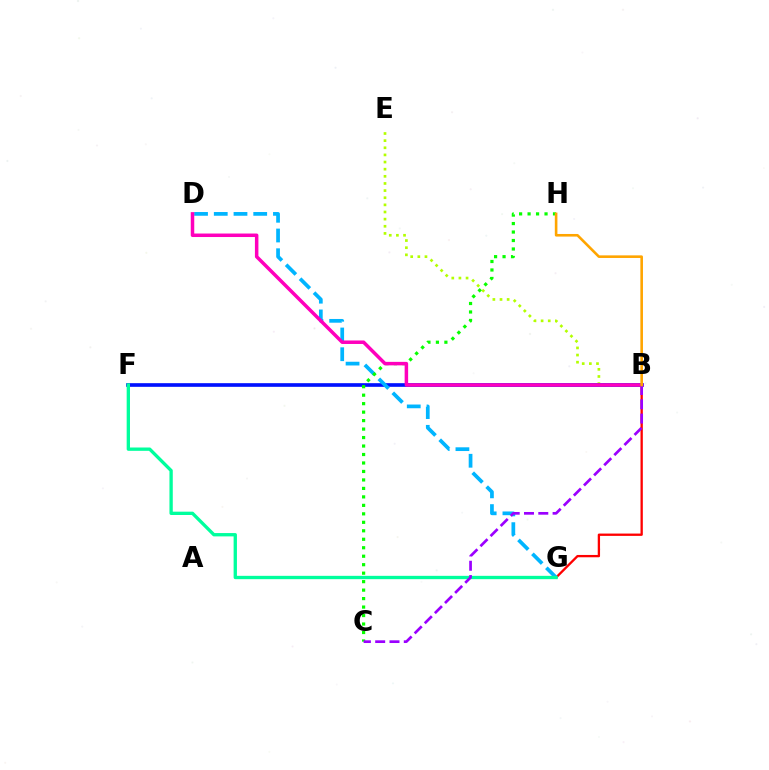{('B', 'E'): [{'color': '#b3ff00', 'line_style': 'dotted', 'thickness': 1.94}], ('B', 'F'): [{'color': '#0010ff', 'line_style': 'solid', 'thickness': 2.62}], ('B', 'G'): [{'color': '#ff0000', 'line_style': 'solid', 'thickness': 1.67}], ('D', 'G'): [{'color': '#00b5ff', 'line_style': 'dashed', 'thickness': 2.68}], ('C', 'H'): [{'color': '#08ff00', 'line_style': 'dotted', 'thickness': 2.3}], ('F', 'G'): [{'color': '#00ff9d', 'line_style': 'solid', 'thickness': 2.39}], ('B', 'D'): [{'color': '#ff00bd', 'line_style': 'solid', 'thickness': 2.52}], ('B', 'C'): [{'color': '#9b00ff', 'line_style': 'dashed', 'thickness': 1.94}], ('B', 'H'): [{'color': '#ffa500', 'line_style': 'solid', 'thickness': 1.87}]}